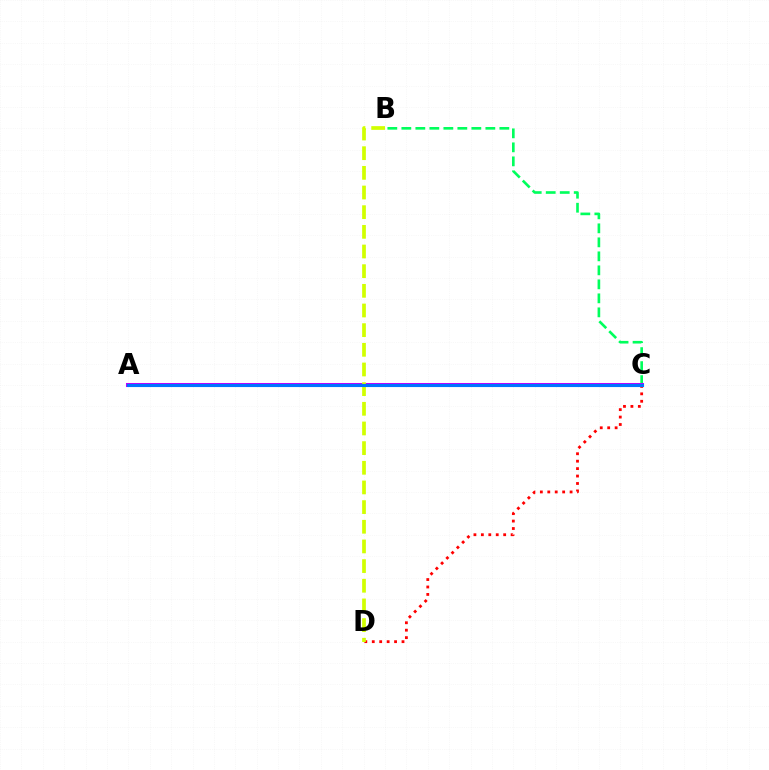{('B', 'C'): [{'color': '#00ff5c', 'line_style': 'dashed', 'thickness': 1.9}], ('C', 'D'): [{'color': '#ff0000', 'line_style': 'dotted', 'thickness': 2.02}], ('A', 'C'): [{'color': '#b900ff', 'line_style': 'solid', 'thickness': 2.9}, {'color': '#0074ff', 'line_style': 'solid', 'thickness': 2.22}], ('B', 'D'): [{'color': '#d1ff00', 'line_style': 'dashed', 'thickness': 2.67}]}